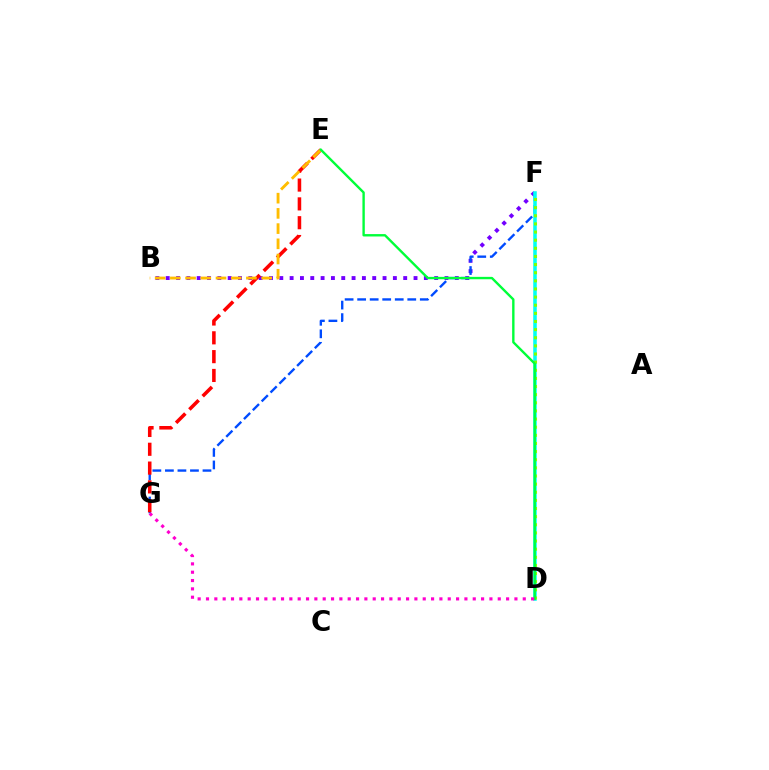{('B', 'F'): [{'color': '#7200ff', 'line_style': 'dotted', 'thickness': 2.81}], ('F', 'G'): [{'color': '#004bff', 'line_style': 'dashed', 'thickness': 1.7}], ('D', 'F'): [{'color': '#00fff6', 'line_style': 'solid', 'thickness': 2.55}, {'color': '#84ff00', 'line_style': 'dotted', 'thickness': 2.21}], ('E', 'G'): [{'color': '#ff0000', 'line_style': 'dashed', 'thickness': 2.56}], ('B', 'E'): [{'color': '#ffbd00', 'line_style': 'dashed', 'thickness': 2.07}], ('D', 'E'): [{'color': '#00ff39', 'line_style': 'solid', 'thickness': 1.71}], ('D', 'G'): [{'color': '#ff00cf', 'line_style': 'dotted', 'thickness': 2.26}]}